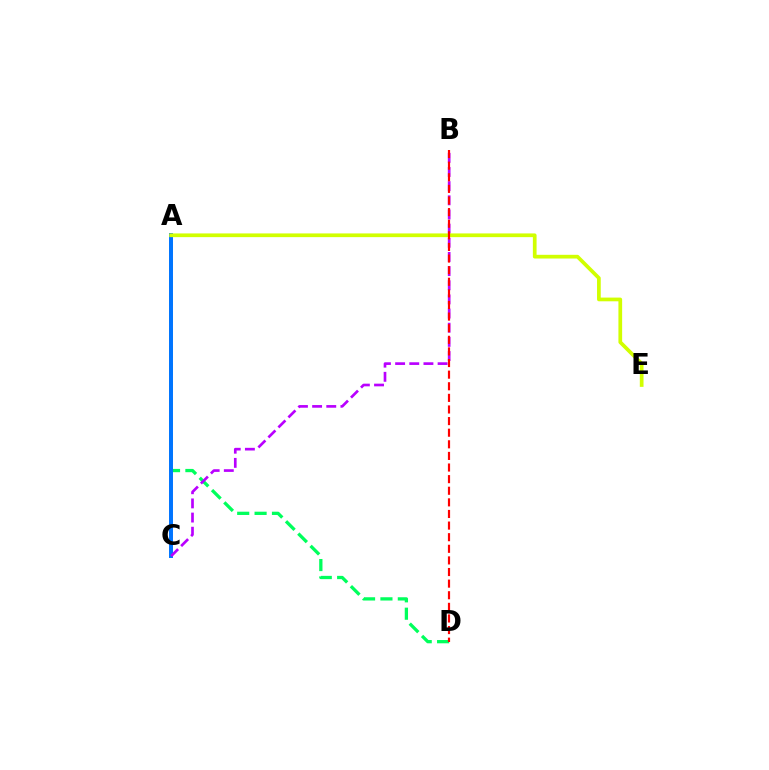{('A', 'D'): [{'color': '#00ff5c', 'line_style': 'dashed', 'thickness': 2.36}], ('A', 'C'): [{'color': '#0074ff', 'line_style': 'solid', 'thickness': 2.85}], ('B', 'C'): [{'color': '#b900ff', 'line_style': 'dashed', 'thickness': 1.92}], ('A', 'E'): [{'color': '#d1ff00', 'line_style': 'solid', 'thickness': 2.67}], ('B', 'D'): [{'color': '#ff0000', 'line_style': 'dashed', 'thickness': 1.58}]}